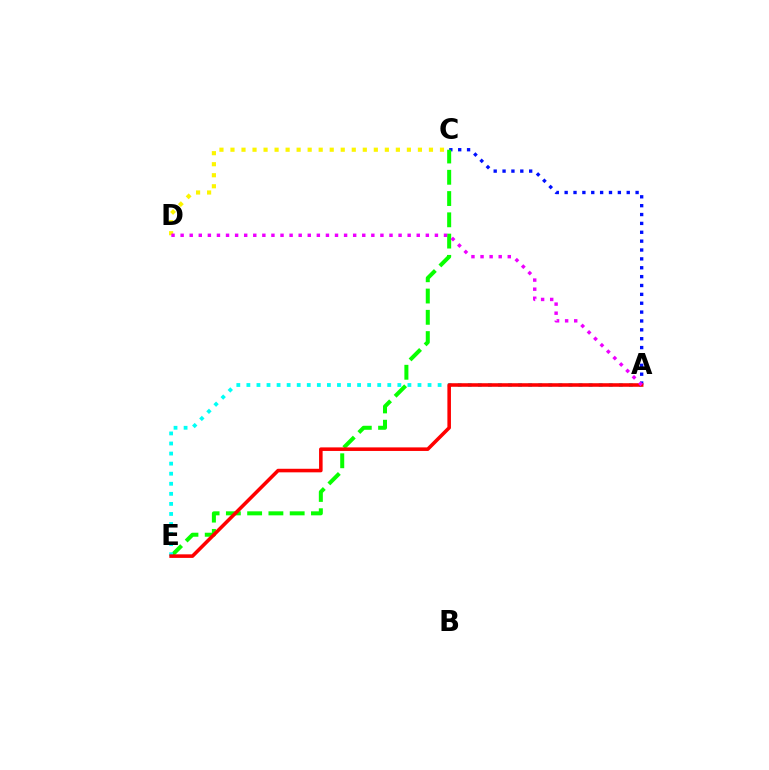{('C', 'D'): [{'color': '#fcf500', 'line_style': 'dotted', 'thickness': 3.0}], ('A', 'C'): [{'color': '#0010ff', 'line_style': 'dotted', 'thickness': 2.41}], ('C', 'E'): [{'color': '#08ff00', 'line_style': 'dashed', 'thickness': 2.89}], ('A', 'E'): [{'color': '#00fff6', 'line_style': 'dotted', 'thickness': 2.73}, {'color': '#ff0000', 'line_style': 'solid', 'thickness': 2.57}], ('A', 'D'): [{'color': '#ee00ff', 'line_style': 'dotted', 'thickness': 2.47}]}